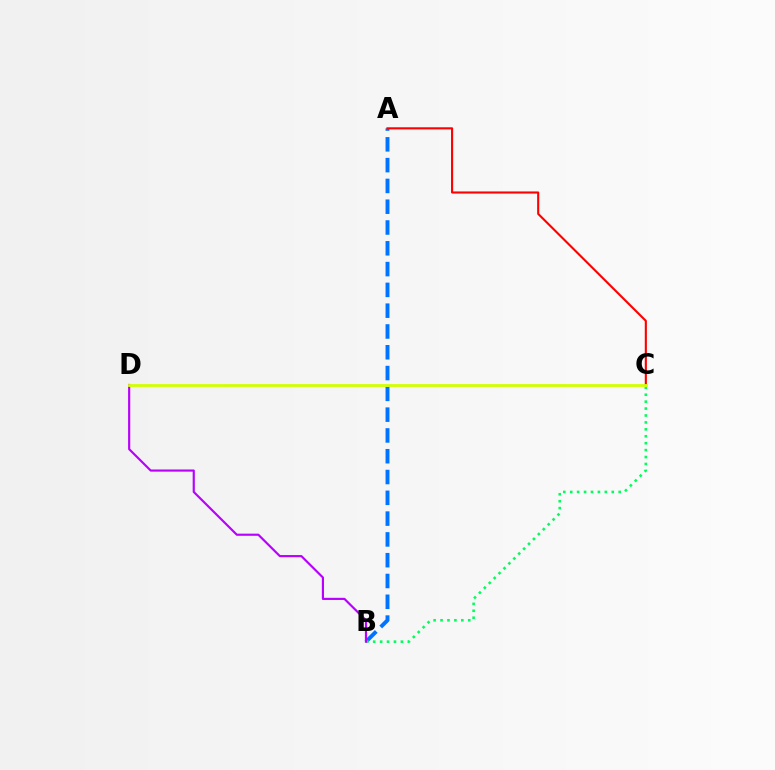{('A', 'B'): [{'color': '#0074ff', 'line_style': 'dashed', 'thickness': 2.82}], ('A', 'C'): [{'color': '#ff0000', 'line_style': 'solid', 'thickness': 1.52}], ('B', 'C'): [{'color': '#00ff5c', 'line_style': 'dotted', 'thickness': 1.88}], ('B', 'D'): [{'color': '#b900ff', 'line_style': 'solid', 'thickness': 1.55}], ('C', 'D'): [{'color': '#d1ff00', 'line_style': 'solid', 'thickness': 2.01}]}